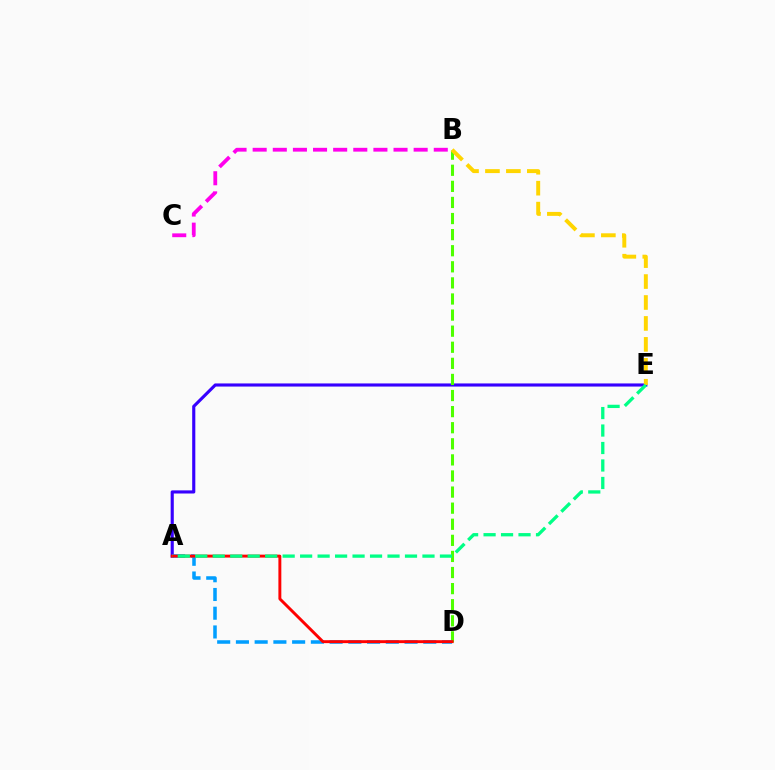{('A', 'E'): [{'color': '#3700ff', 'line_style': 'solid', 'thickness': 2.25}, {'color': '#00ff86', 'line_style': 'dashed', 'thickness': 2.37}], ('B', 'D'): [{'color': '#4fff00', 'line_style': 'dashed', 'thickness': 2.19}], ('A', 'D'): [{'color': '#009eff', 'line_style': 'dashed', 'thickness': 2.55}, {'color': '#ff0000', 'line_style': 'solid', 'thickness': 2.11}], ('B', 'E'): [{'color': '#ffd500', 'line_style': 'dashed', 'thickness': 2.84}], ('B', 'C'): [{'color': '#ff00ed', 'line_style': 'dashed', 'thickness': 2.73}]}